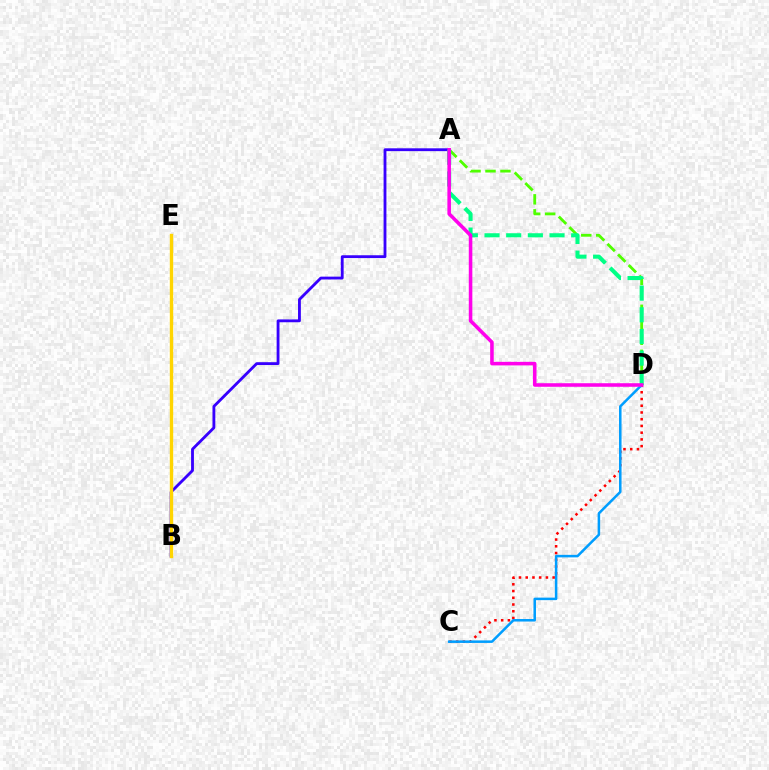{('A', 'D'): [{'color': '#4fff00', 'line_style': 'dashed', 'thickness': 2.04}, {'color': '#00ff86', 'line_style': 'dashed', 'thickness': 2.94}, {'color': '#ff00ed', 'line_style': 'solid', 'thickness': 2.56}], ('A', 'B'): [{'color': '#3700ff', 'line_style': 'solid', 'thickness': 2.04}], ('C', 'D'): [{'color': '#ff0000', 'line_style': 'dotted', 'thickness': 1.83}, {'color': '#009eff', 'line_style': 'solid', 'thickness': 1.82}], ('B', 'E'): [{'color': '#ffd500', 'line_style': 'solid', 'thickness': 2.43}]}